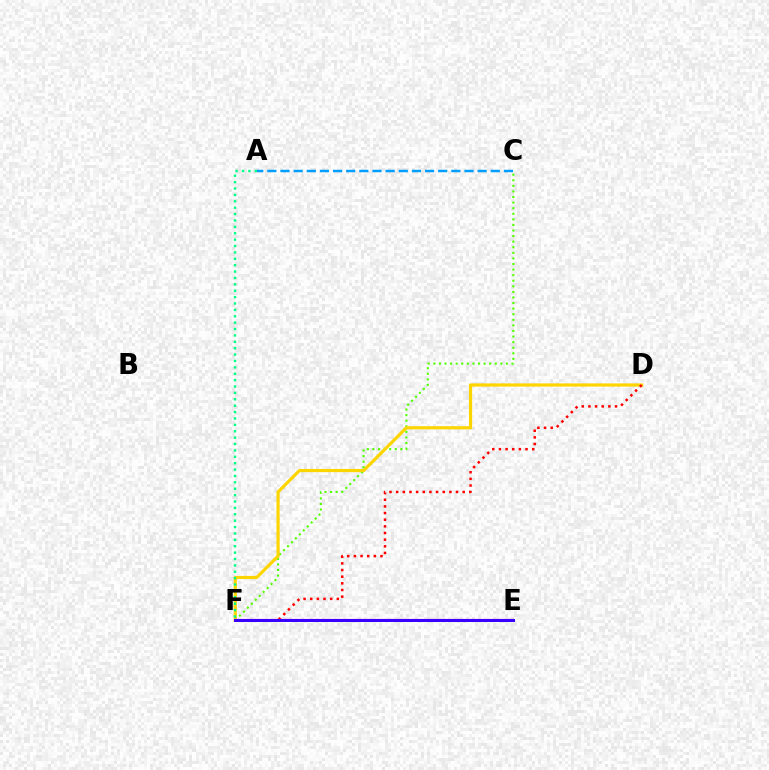{('A', 'C'): [{'color': '#009eff', 'line_style': 'dashed', 'thickness': 1.79}], ('C', 'F'): [{'color': '#4fff00', 'line_style': 'dotted', 'thickness': 1.52}], ('D', 'F'): [{'color': '#ffd500', 'line_style': 'solid', 'thickness': 2.29}, {'color': '#ff0000', 'line_style': 'dotted', 'thickness': 1.81}], ('E', 'F'): [{'color': '#ff00ed', 'line_style': 'solid', 'thickness': 1.59}, {'color': '#3700ff', 'line_style': 'solid', 'thickness': 2.15}], ('A', 'F'): [{'color': '#00ff86', 'line_style': 'dotted', 'thickness': 1.74}]}